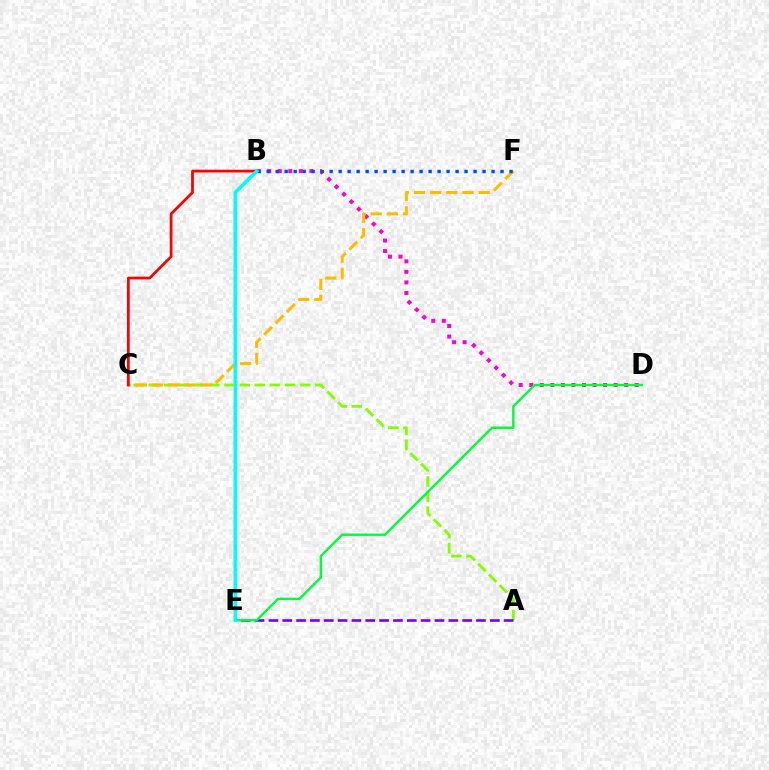{('A', 'C'): [{'color': '#84ff00', 'line_style': 'dashed', 'thickness': 2.05}], ('A', 'E'): [{'color': '#7200ff', 'line_style': 'dashed', 'thickness': 1.88}], ('B', 'D'): [{'color': '#ff00cf', 'line_style': 'dotted', 'thickness': 2.87}], ('D', 'E'): [{'color': '#00ff39', 'line_style': 'solid', 'thickness': 1.74}], ('C', 'F'): [{'color': '#ffbd00', 'line_style': 'dashed', 'thickness': 2.2}], ('B', 'C'): [{'color': '#ff0000', 'line_style': 'solid', 'thickness': 1.99}], ('B', 'F'): [{'color': '#004bff', 'line_style': 'dotted', 'thickness': 2.44}], ('B', 'E'): [{'color': '#00fff6', 'line_style': 'solid', 'thickness': 2.57}]}